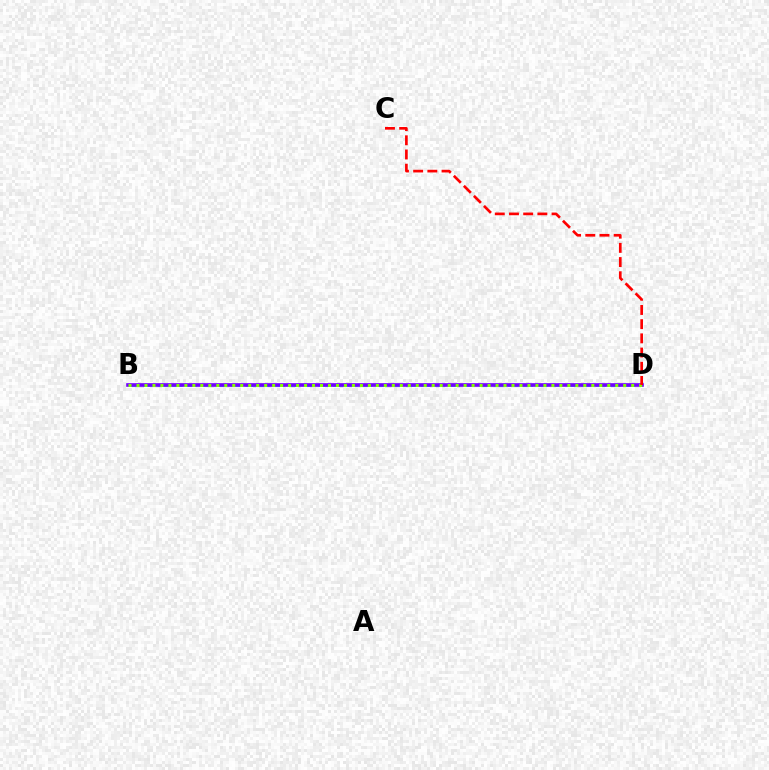{('B', 'D'): [{'color': '#00fff6', 'line_style': 'dashed', 'thickness': 1.98}, {'color': '#7200ff', 'line_style': 'solid', 'thickness': 2.63}, {'color': '#84ff00', 'line_style': 'dotted', 'thickness': 2.17}], ('C', 'D'): [{'color': '#ff0000', 'line_style': 'dashed', 'thickness': 1.93}]}